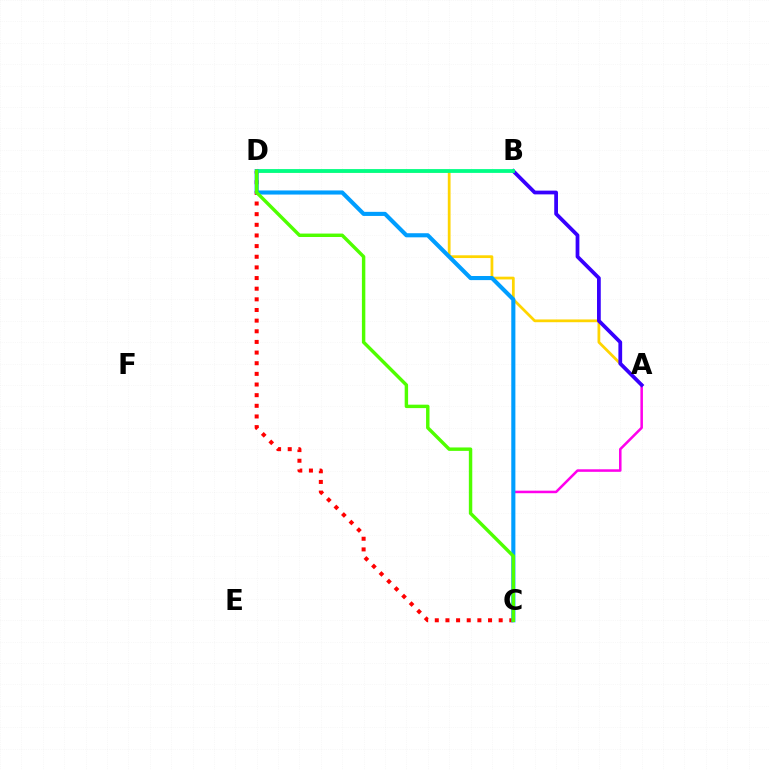{('C', 'D'): [{'color': '#ff0000', 'line_style': 'dotted', 'thickness': 2.89}, {'color': '#009eff', 'line_style': 'solid', 'thickness': 2.95}, {'color': '#4fff00', 'line_style': 'solid', 'thickness': 2.47}], ('A', 'C'): [{'color': '#ff00ed', 'line_style': 'solid', 'thickness': 1.83}], ('A', 'D'): [{'color': '#ffd500', 'line_style': 'solid', 'thickness': 1.98}], ('A', 'B'): [{'color': '#3700ff', 'line_style': 'solid', 'thickness': 2.7}], ('B', 'D'): [{'color': '#00ff86', 'line_style': 'solid', 'thickness': 2.73}]}